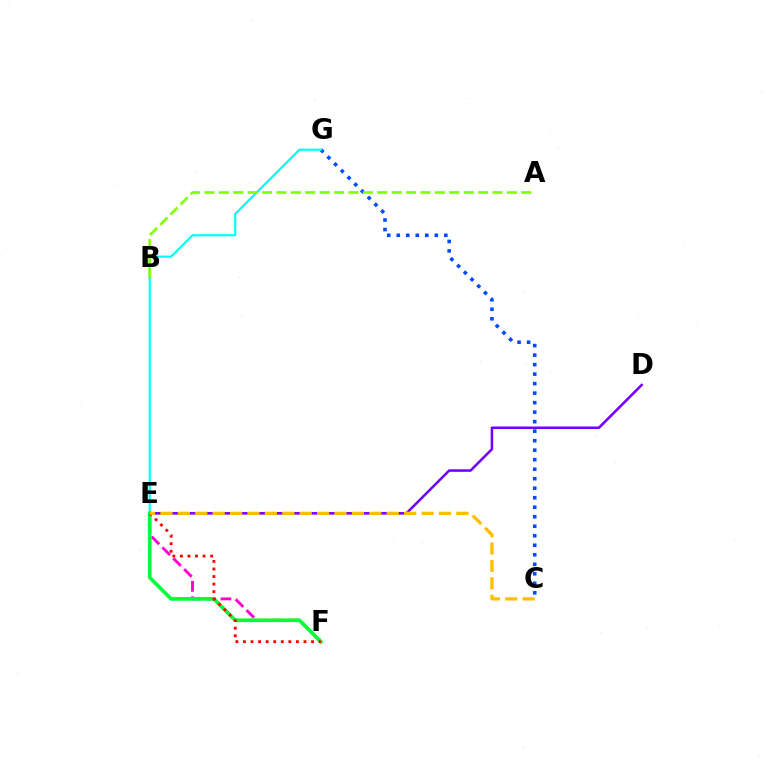{('C', 'G'): [{'color': '#004bff', 'line_style': 'dotted', 'thickness': 2.58}], ('E', 'F'): [{'color': '#ff00cf', 'line_style': 'dashed', 'thickness': 2.08}, {'color': '#00ff39', 'line_style': 'solid', 'thickness': 2.65}, {'color': '#ff0000', 'line_style': 'dotted', 'thickness': 2.05}], ('E', 'G'): [{'color': '#00fff6', 'line_style': 'solid', 'thickness': 1.59}], ('D', 'E'): [{'color': '#7200ff', 'line_style': 'solid', 'thickness': 1.84}], ('A', 'B'): [{'color': '#84ff00', 'line_style': 'dashed', 'thickness': 1.96}], ('C', 'E'): [{'color': '#ffbd00', 'line_style': 'dashed', 'thickness': 2.37}]}